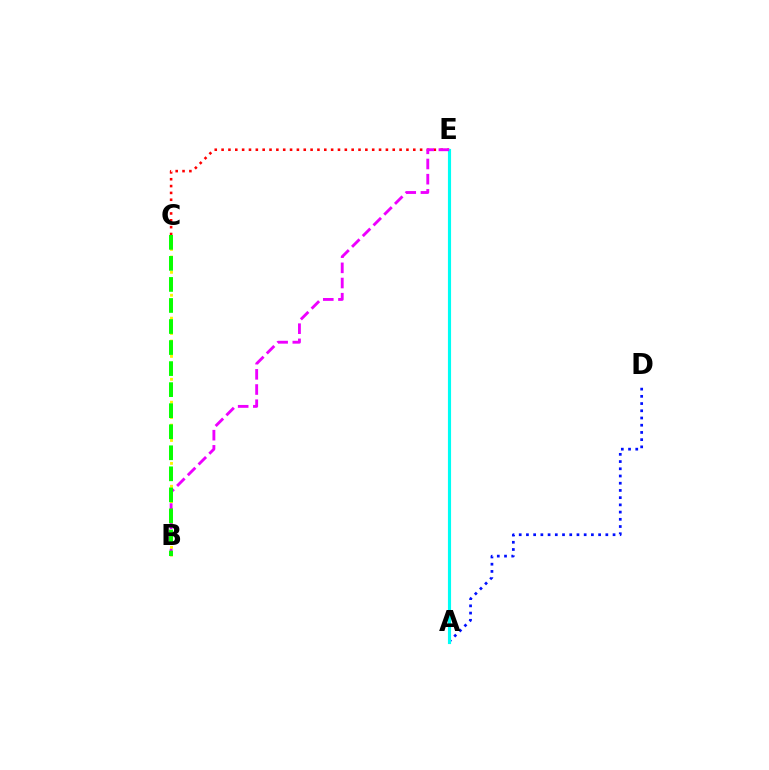{('B', 'C'): [{'color': '#fcf500', 'line_style': 'dotted', 'thickness': 2.08}, {'color': '#08ff00', 'line_style': 'dashed', 'thickness': 2.86}], ('A', 'D'): [{'color': '#0010ff', 'line_style': 'dotted', 'thickness': 1.96}], ('C', 'E'): [{'color': '#ff0000', 'line_style': 'dotted', 'thickness': 1.86}], ('A', 'E'): [{'color': '#00fff6', 'line_style': 'solid', 'thickness': 2.26}], ('B', 'E'): [{'color': '#ee00ff', 'line_style': 'dashed', 'thickness': 2.06}]}